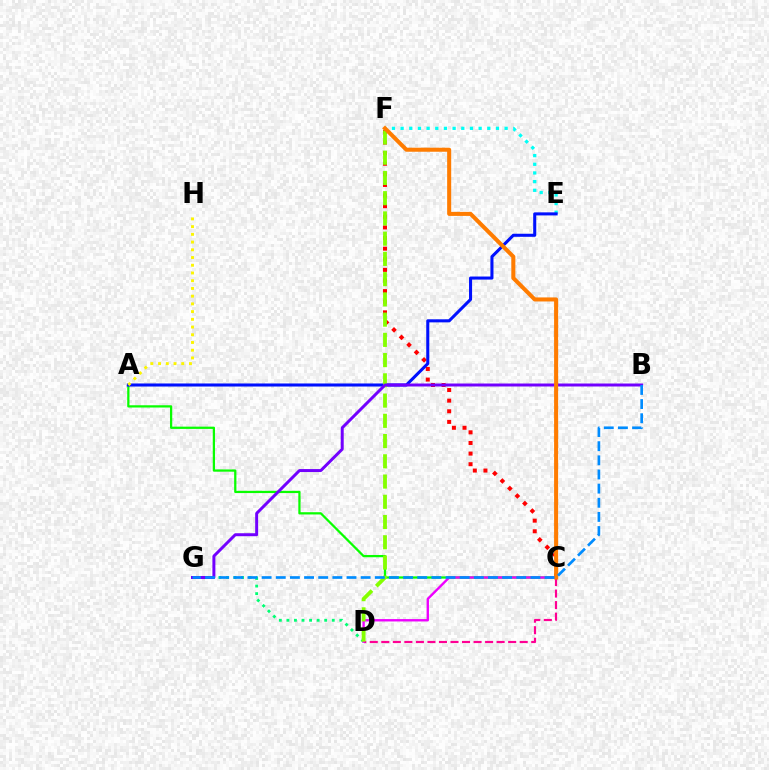{('E', 'F'): [{'color': '#00fff6', 'line_style': 'dotted', 'thickness': 2.36}], ('A', 'C'): [{'color': '#08ff00', 'line_style': 'solid', 'thickness': 1.62}], ('C', 'F'): [{'color': '#ff0000', 'line_style': 'dotted', 'thickness': 2.88}, {'color': '#ff7c00', 'line_style': 'solid', 'thickness': 2.91}], ('D', 'G'): [{'color': '#00ff74', 'line_style': 'dotted', 'thickness': 2.05}], ('A', 'E'): [{'color': '#0010ff', 'line_style': 'solid', 'thickness': 2.2}], ('C', 'D'): [{'color': '#ff0094', 'line_style': 'dashed', 'thickness': 1.57}, {'color': '#ee00ff', 'line_style': 'solid', 'thickness': 1.71}], ('A', 'H'): [{'color': '#fcf500', 'line_style': 'dotted', 'thickness': 2.1}], ('D', 'F'): [{'color': '#84ff00', 'line_style': 'dashed', 'thickness': 2.75}], ('B', 'G'): [{'color': '#7200ff', 'line_style': 'solid', 'thickness': 2.14}, {'color': '#008cff', 'line_style': 'dashed', 'thickness': 1.92}]}